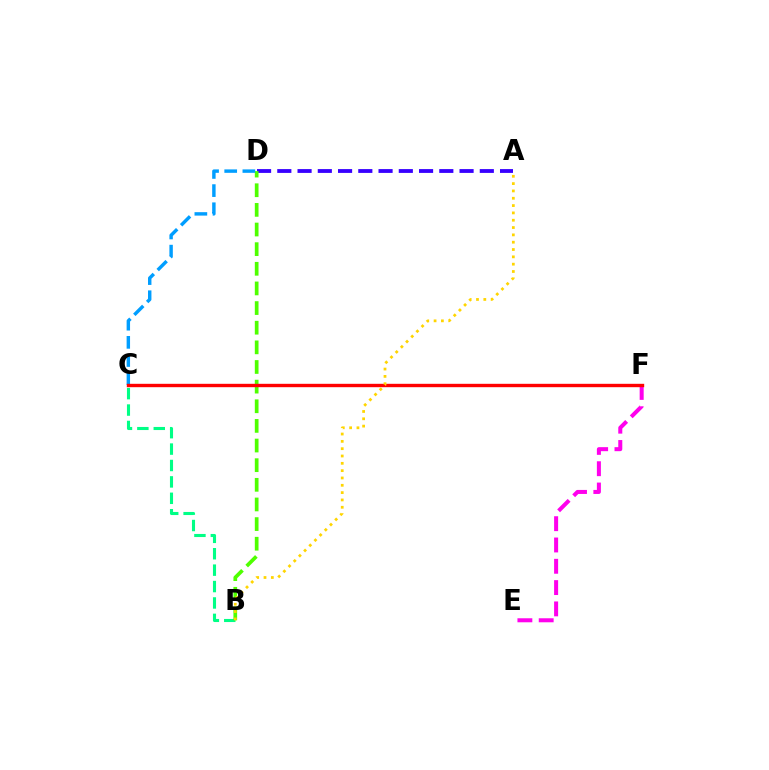{('B', 'C'): [{'color': '#00ff86', 'line_style': 'dashed', 'thickness': 2.23}], ('E', 'F'): [{'color': '#ff00ed', 'line_style': 'dashed', 'thickness': 2.89}], ('A', 'D'): [{'color': '#3700ff', 'line_style': 'dashed', 'thickness': 2.75}], ('B', 'D'): [{'color': '#4fff00', 'line_style': 'dashed', 'thickness': 2.67}], ('C', 'D'): [{'color': '#009eff', 'line_style': 'dashed', 'thickness': 2.47}], ('C', 'F'): [{'color': '#ff0000', 'line_style': 'solid', 'thickness': 2.44}], ('A', 'B'): [{'color': '#ffd500', 'line_style': 'dotted', 'thickness': 1.99}]}